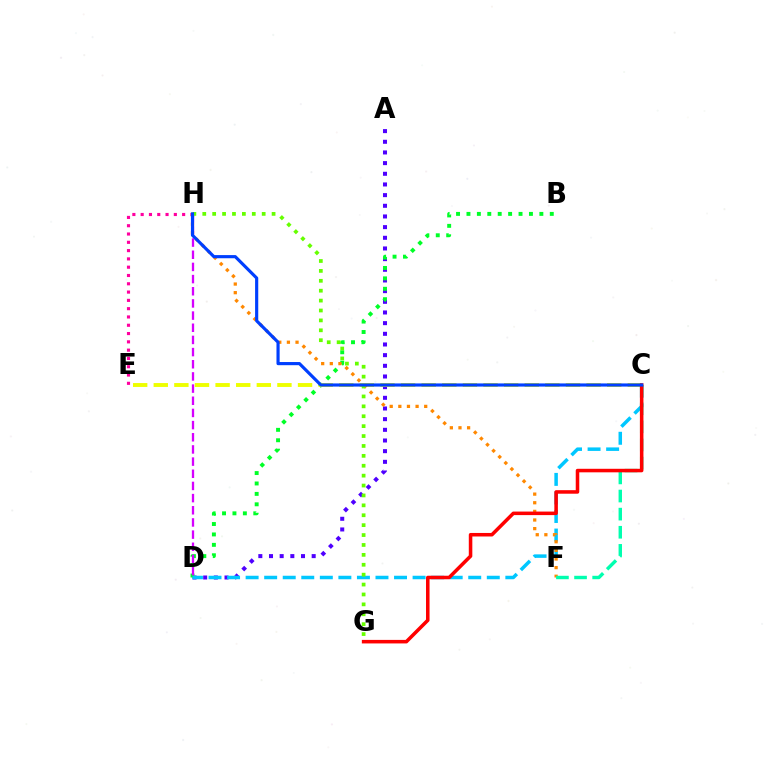{('A', 'D'): [{'color': '#4f00ff', 'line_style': 'dotted', 'thickness': 2.9}], ('B', 'D'): [{'color': '#00ff27', 'line_style': 'dotted', 'thickness': 2.83}], ('D', 'H'): [{'color': '#d600ff', 'line_style': 'dashed', 'thickness': 1.65}], ('C', 'E'): [{'color': '#eeff00', 'line_style': 'dashed', 'thickness': 2.8}], ('E', 'H'): [{'color': '#ff00a0', 'line_style': 'dotted', 'thickness': 2.25}], ('C', 'D'): [{'color': '#00c7ff', 'line_style': 'dashed', 'thickness': 2.52}], ('F', 'H'): [{'color': '#ff8800', 'line_style': 'dotted', 'thickness': 2.34}], ('G', 'H'): [{'color': '#66ff00', 'line_style': 'dotted', 'thickness': 2.69}], ('C', 'F'): [{'color': '#00ffaf', 'line_style': 'dashed', 'thickness': 2.46}], ('C', 'G'): [{'color': '#ff0000', 'line_style': 'solid', 'thickness': 2.54}], ('C', 'H'): [{'color': '#003fff', 'line_style': 'solid', 'thickness': 2.27}]}